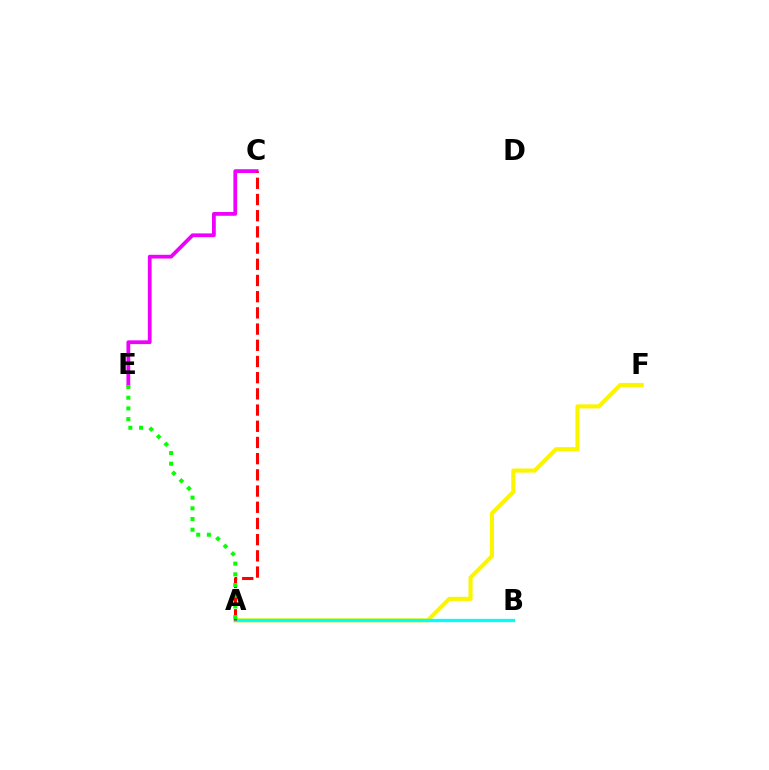{('A', 'F'): [{'color': '#fcf500', 'line_style': 'solid', 'thickness': 2.97}], ('A', 'B'): [{'color': '#0010ff', 'line_style': 'dashed', 'thickness': 1.96}, {'color': '#00fff6', 'line_style': 'solid', 'thickness': 2.36}], ('C', 'E'): [{'color': '#ee00ff', 'line_style': 'solid', 'thickness': 2.71}], ('A', 'C'): [{'color': '#ff0000', 'line_style': 'dashed', 'thickness': 2.2}], ('A', 'E'): [{'color': '#08ff00', 'line_style': 'dotted', 'thickness': 2.91}]}